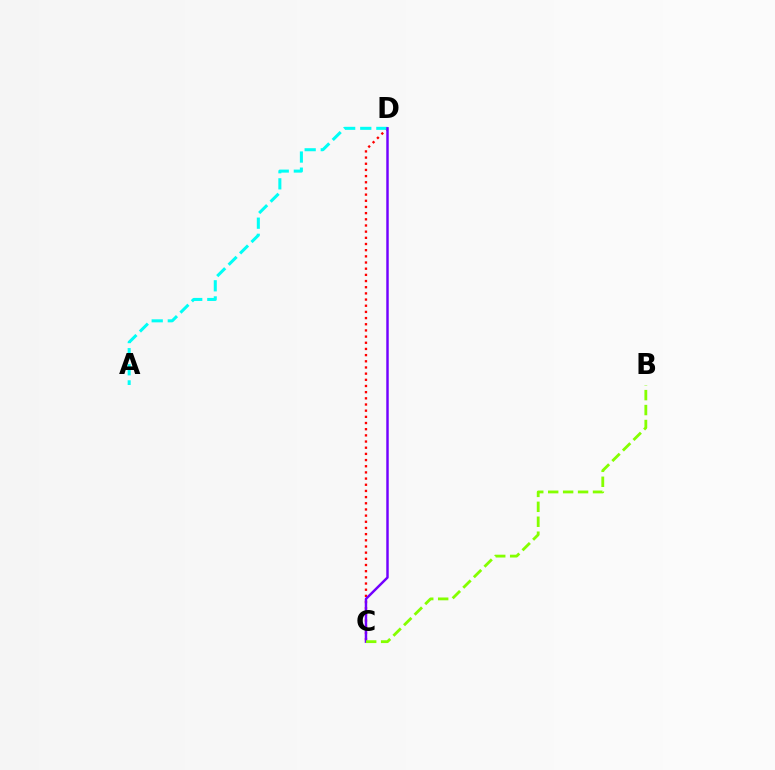{('C', 'D'): [{'color': '#ff0000', 'line_style': 'dotted', 'thickness': 1.68}, {'color': '#7200ff', 'line_style': 'solid', 'thickness': 1.77}], ('A', 'D'): [{'color': '#00fff6', 'line_style': 'dashed', 'thickness': 2.19}], ('B', 'C'): [{'color': '#84ff00', 'line_style': 'dashed', 'thickness': 2.03}]}